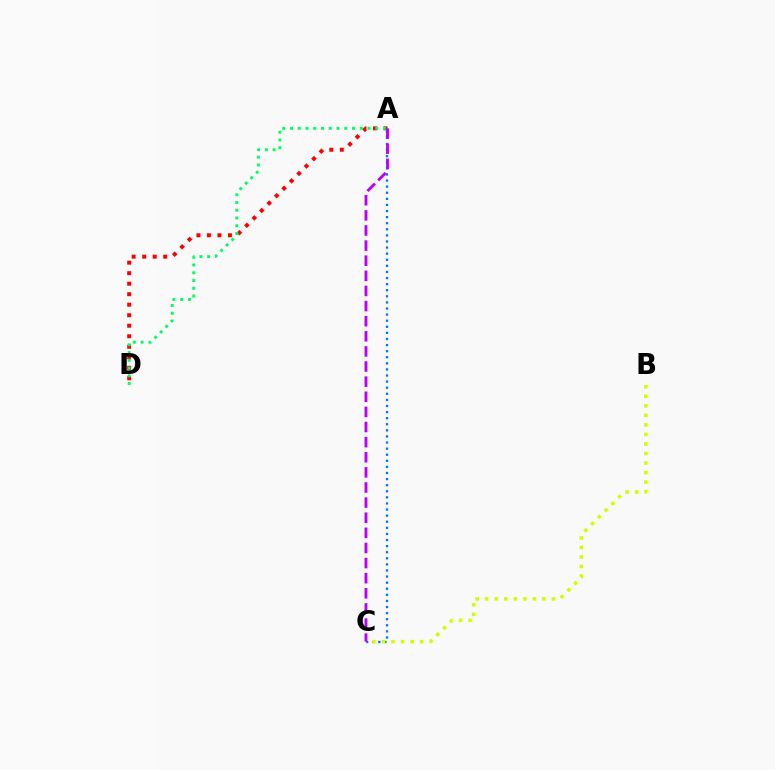{('A', 'D'): [{'color': '#ff0000', 'line_style': 'dotted', 'thickness': 2.86}, {'color': '#00ff5c', 'line_style': 'dotted', 'thickness': 2.11}], ('A', 'C'): [{'color': '#0074ff', 'line_style': 'dotted', 'thickness': 1.66}, {'color': '#b900ff', 'line_style': 'dashed', 'thickness': 2.05}], ('B', 'C'): [{'color': '#d1ff00', 'line_style': 'dotted', 'thickness': 2.59}]}